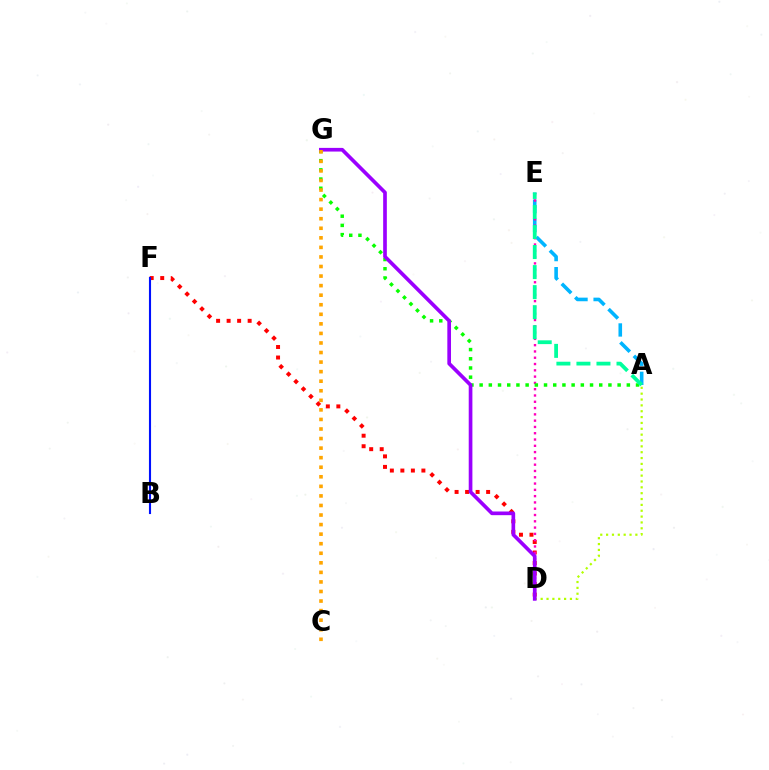{('D', 'F'): [{'color': '#ff0000', 'line_style': 'dotted', 'thickness': 2.86}], ('B', 'F'): [{'color': '#0010ff', 'line_style': 'solid', 'thickness': 1.52}], ('A', 'E'): [{'color': '#00b5ff', 'line_style': 'dashed', 'thickness': 2.59}, {'color': '#00ff9d', 'line_style': 'dashed', 'thickness': 2.72}], ('D', 'E'): [{'color': '#ff00bd', 'line_style': 'dotted', 'thickness': 1.71}], ('A', 'D'): [{'color': '#b3ff00', 'line_style': 'dotted', 'thickness': 1.59}], ('A', 'G'): [{'color': '#08ff00', 'line_style': 'dotted', 'thickness': 2.5}], ('D', 'G'): [{'color': '#9b00ff', 'line_style': 'solid', 'thickness': 2.64}], ('C', 'G'): [{'color': '#ffa500', 'line_style': 'dotted', 'thickness': 2.6}]}